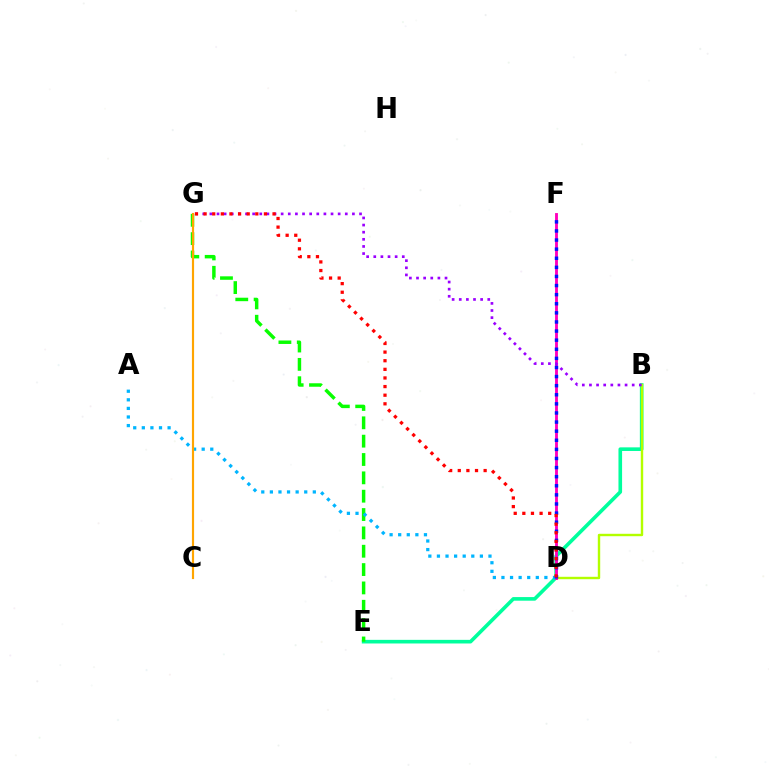{('B', 'E'): [{'color': '#00ff9d', 'line_style': 'solid', 'thickness': 2.61}], ('E', 'G'): [{'color': '#08ff00', 'line_style': 'dashed', 'thickness': 2.49}], ('B', 'D'): [{'color': '#b3ff00', 'line_style': 'solid', 'thickness': 1.73}], ('D', 'F'): [{'color': '#ff00bd', 'line_style': 'solid', 'thickness': 2.06}, {'color': '#0010ff', 'line_style': 'dotted', 'thickness': 2.47}], ('B', 'G'): [{'color': '#9b00ff', 'line_style': 'dotted', 'thickness': 1.94}], ('A', 'D'): [{'color': '#00b5ff', 'line_style': 'dotted', 'thickness': 2.33}], ('C', 'G'): [{'color': '#ffa500', 'line_style': 'solid', 'thickness': 1.56}], ('D', 'G'): [{'color': '#ff0000', 'line_style': 'dotted', 'thickness': 2.34}]}